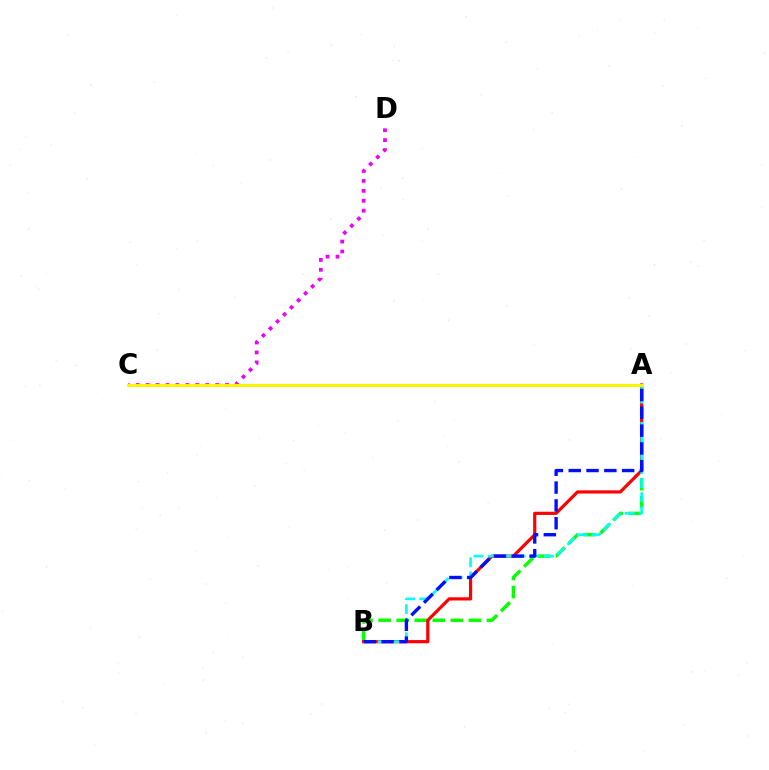{('C', 'D'): [{'color': '#ee00ff', 'line_style': 'dotted', 'thickness': 2.7}], ('A', 'B'): [{'color': '#08ff00', 'line_style': 'dashed', 'thickness': 2.45}, {'color': '#ff0000', 'line_style': 'solid', 'thickness': 2.3}, {'color': '#00fff6', 'line_style': 'dashed', 'thickness': 1.91}, {'color': '#0010ff', 'line_style': 'dashed', 'thickness': 2.42}], ('A', 'C'): [{'color': '#fcf500', 'line_style': 'solid', 'thickness': 2.09}]}